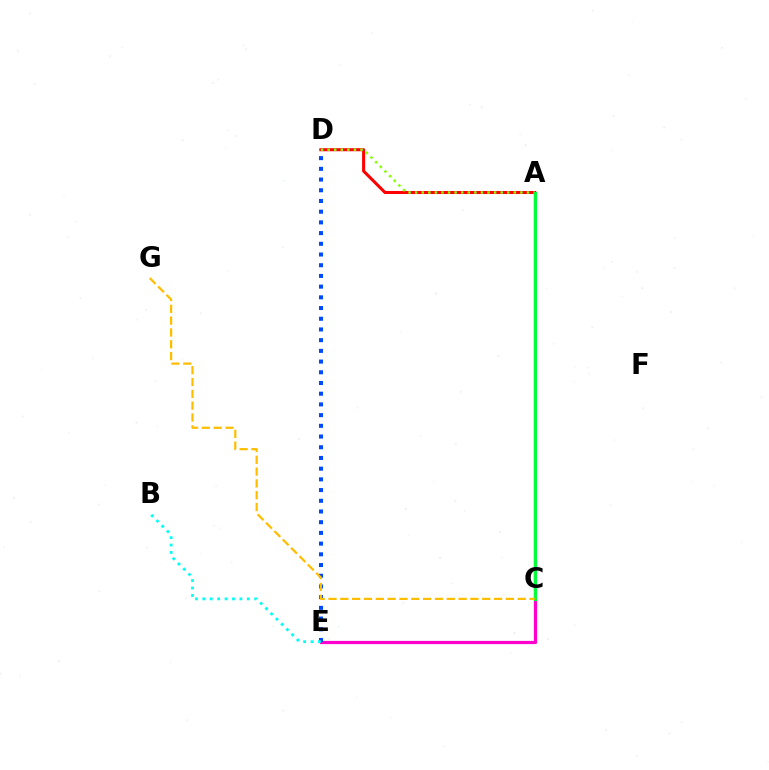{('C', 'E'): [{'color': '#ff00cf', 'line_style': 'solid', 'thickness': 2.31}], ('A', 'D'): [{'color': '#ff0000', 'line_style': 'solid', 'thickness': 2.19}, {'color': '#84ff00', 'line_style': 'dotted', 'thickness': 1.79}], ('D', 'E'): [{'color': '#004bff', 'line_style': 'dotted', 'thickness': 2.91}], ('A', 'C'): [{'color': '#7200ff', 'line_style': 'solid', 'thickness': 1.62}, {'color': '#00ff39', 'line_style': 'solid', 'thickness': 2.21}], ('B', 'E'): [{'color': '#00fff6', 'line_style': 'dotted', 'thickness': 2.01}], ('C', 'G'): [{'color': '#ffbd00', 'line_style': 'dashed', 'thickness': 1.61}]}